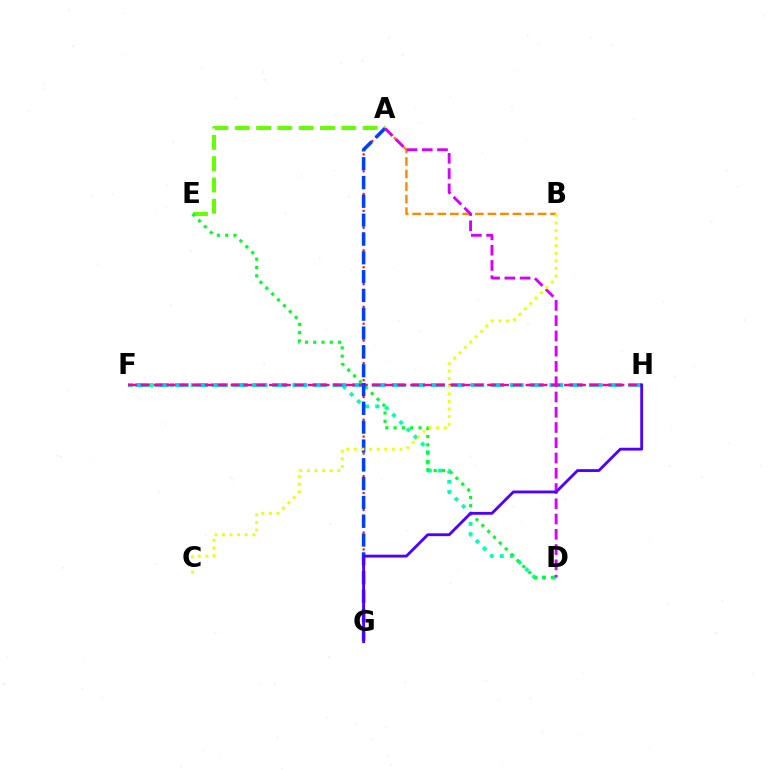{('D', 'F'): [{'color': '#00ffaf', 'line_style': 'dotted', 'thickness': 2.77}], ('A', 'G'): [{'color': '#ff0000', 'line_style': 'dotted', 'thickness': 1.53}, {'color': '#003fff', 'line_style': 'dashed', 'thickness': 2.56}], ('A', 'E'): [{'color': '#66ff00', 'line_style': 'dashed', 'thickness': 2.89}], ('D', 'E'): [{'color': '#00ff27', 'line_style': 'dotted', 'thickness': 2.25}], ('A', 'B'): [{'color': '#ff8800', 'line_style': 'dashed', 'thickness': 1.7}], ('F', 'H'): [{'color': '#00c7ff', 'line_style': 'dashed', 'thickness': 2.68}, {'color': '#ff00a0', 'line_style': 'dashed', 'thickness': 1.74}], ('A', 'D'): [{'color': '#d600ff', 'line_style': 'dashed', 'thickness': 2.07}], ('G', 'H'): [{'color': '#4f00ff', 'line_style': 'solid', 'thickness': 2.04}], ('B', 'C'): [{'color': '#eeff00', 'line_style': 'dotted', 'thickness': 2.06}]}